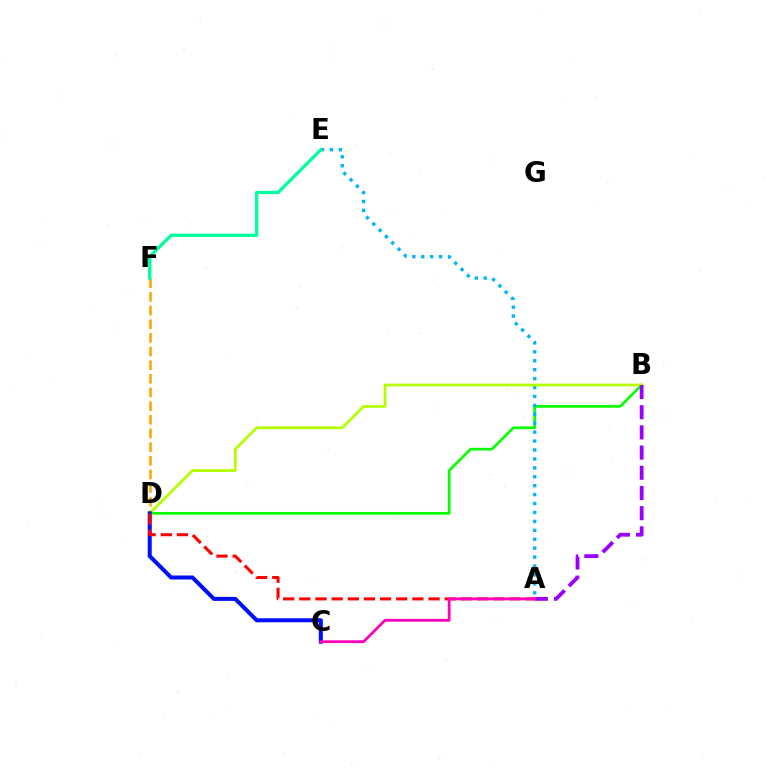{('D', 'F'): [{'color': '#ffa500', 'line_style': 'dashed', 'thickness': 1.85}], ('B', 'D'): [{'color': '#08ff00', 'line_style': 'solid', 'thickness': 1.94}, {'color': '#b3ff00', 'line_style': 'solid', 'thickness': 2.0}], ('A', 'E'): [{'color': '#00b5ff', 'line_style': 'dotted', 'thickness': 2.42}], ('C', 'D'): [{'color': '#0010ff', 'line_style': 'solid', 'thickness': 2.9}], ('A', 'B'): [{'color': '#9b00ff', 'line_style': 'dashed', 'thickness': 2.74}], ('A', 'D'): [{'color': '#ff0000', 'line_style': 'dashed', 'thickness': 2.19}], ('E', 'F'): [{'color': '#00ff9d', 'line_style': 'solid', 'thickness': 2.39}], ('A', 'C'): [{'color': '#ff00bd', 'line_style': 'solid', 'thickness': 2.0}]}